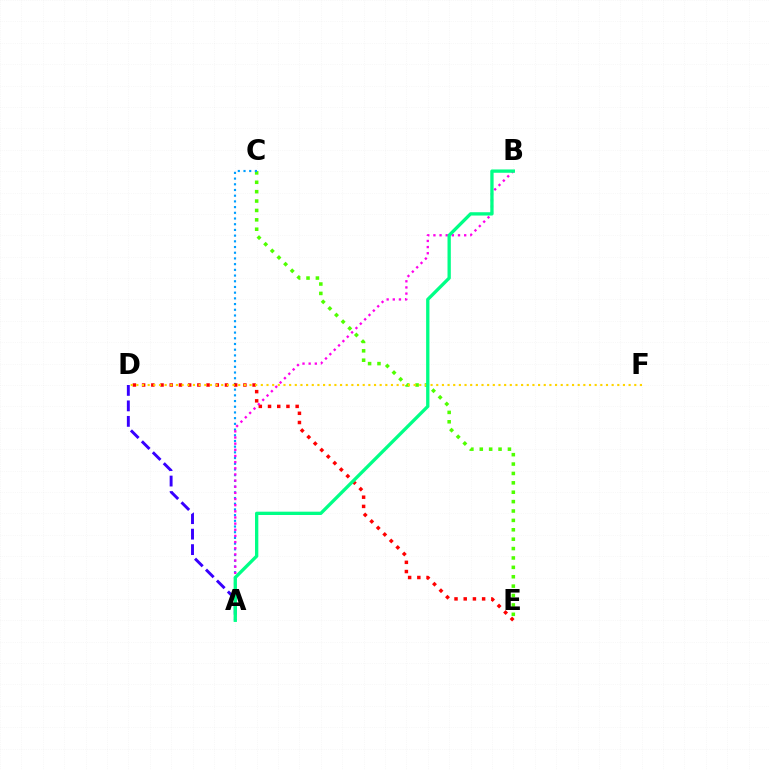{('C', 'E'): [{'color': '#4fff00', 'line_style': 'dotted', 'thickness': 2.55}], ('A', 'D'): [{'color': '#3700ff', 'line_style': 'dashed', 'thickness': 2.1}], ('A', 'C'): [{'color': '#009eff', 'line_style': 'dotted', 'thickness': 1.55}], ('D', 'E'): [{'color': '#ff0000', 'line_style': 'dotted', 'thickness': 2.5}], ('D', 'F'): [{'color': '#ffd500', 'line_style': 'dotted', 'thickness': 1.54}], ('A', 'B'): [{'color': '#ff00ed', 'line_style': 'dotted', 'thickness': 1.67}, {'color': '#00ff86', 'line_style': 'solid', 'thickness': 2.39}]}